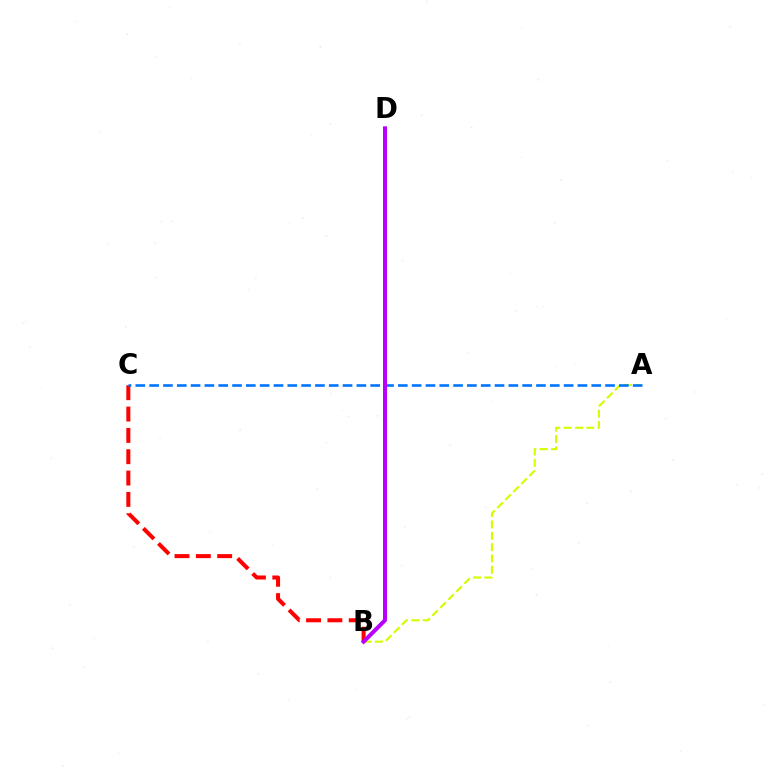{('A', 'B'): [{'color': '#d1ff00', 'line_style': 'dashed', 'thickness': 1.54}], ('B', 'D'): [{'color': '#00ff5c', 'line_style': 'dashed', 'thickness': 1.51}, {'color': '#b900ff', 'line_style': 'solid', 'thickness': 2.89}], ('B', 'C'): [{'color': '#ff0000', 'line_style': 'dashed', 'thickness': 2.9}], ('A', 'C'): [{'color': '#0074ff', 'line_style': 'dashed', 'thickness': 1.88}]}